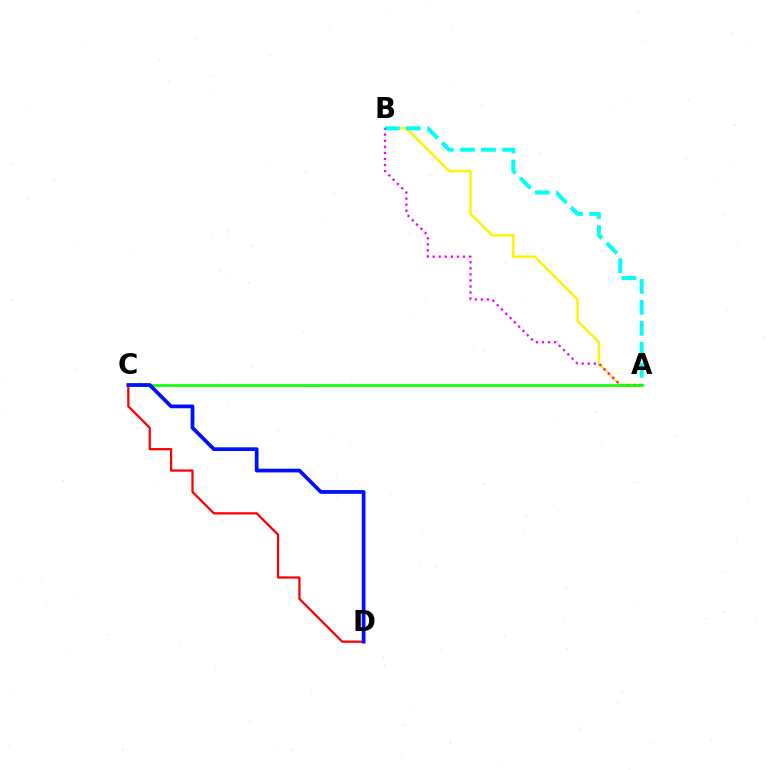{('A', 'B'): [{'color': '#fcf500', 'line_style': 'solid', 'thickness': 1.76}, {'color': '#00fff6', 'line_style': 'dashed', 'thickness': 2.85}, {'color': '#ee00ff', 'line_style': 'dotted', 'thickness': 1.65}], ('A', 'C'): [{'color': '#08ff00', 'line_style': 'solid', 'thickness': 1.91}], ('C', 'D'): [{'color': '#ff0000', 'line_style': 'solid', 'thickness': 1.62}, {'color': '#0010ff', 'line_style': 'solid', 'thickness': 2.7}]}